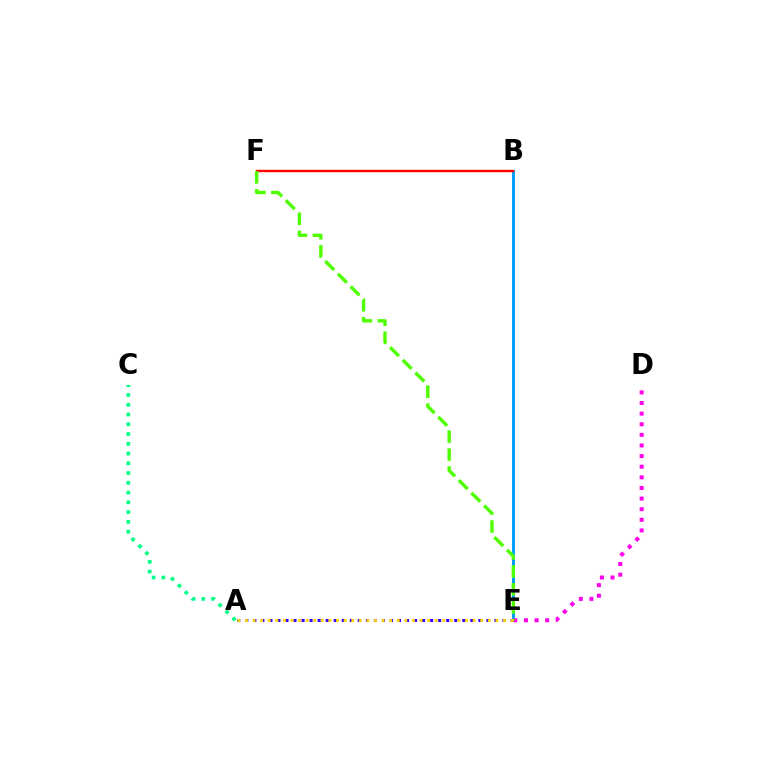{('B', 'E'): [{'color': '#009eff', 'line_style': 'solid', 'thickness': 2.14}], ('A', 'E'): [{'color': '#3700ff', 'line_style': 'dotted', 'thickness': 2.18}, {'color': '#ffd500', 'line_style': 'dotted', 'thickness': 2.06}], ('B', 'F'): [{'color': '#ff0000', 'line_style': 'solid', 'thickness': 1.72}], ('D', 'E'): [{'color': '#ff00ed', 'line_style': 'dotted', 'thickness': 2.88}], ('E', 'F'): [{'color': '#4fff00', 'line_style': 'dashed', 'thickness': 2.44}], ('A', 'C'): [{'color': '#00ff86', 'line_style': 'dotted', 'thickness': 2.65}]}